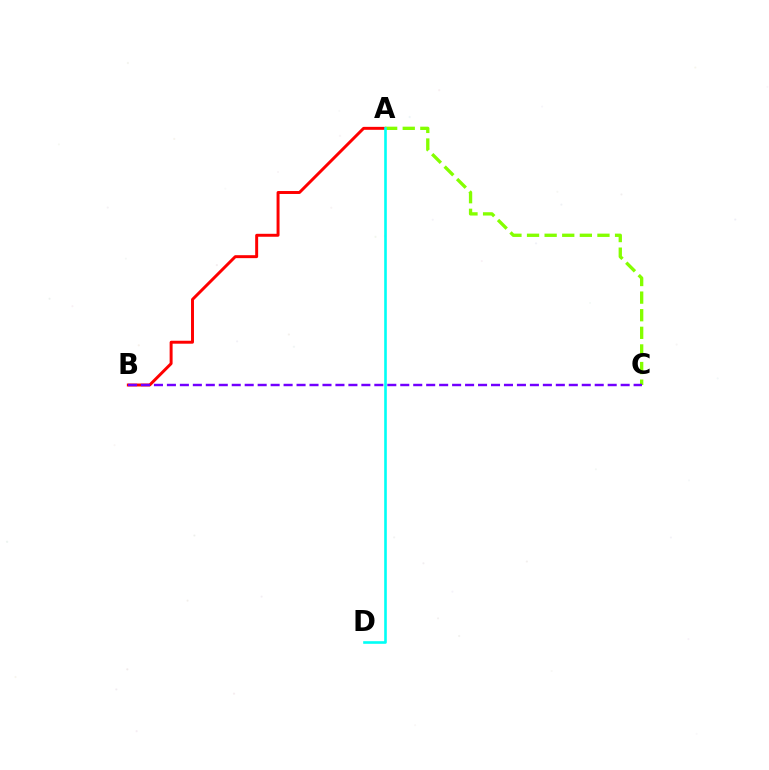{('A', 'B'): [{'color': '#ff0000', 'line_style': 'solid', 'thickness': 2.13}], ('A', 'C'): [{'color': '#84ff00', 'line_style': 'dashed', 'thickness': 2.39}], ('A', 'D'): [{'color': '#00fff6', 'line_style': 'solid', 'thickness': 1.89}], ('B', 'C'): [{'color': '#7200ff', 'line_style': 'dashed', 'thickness': 1.76}]}